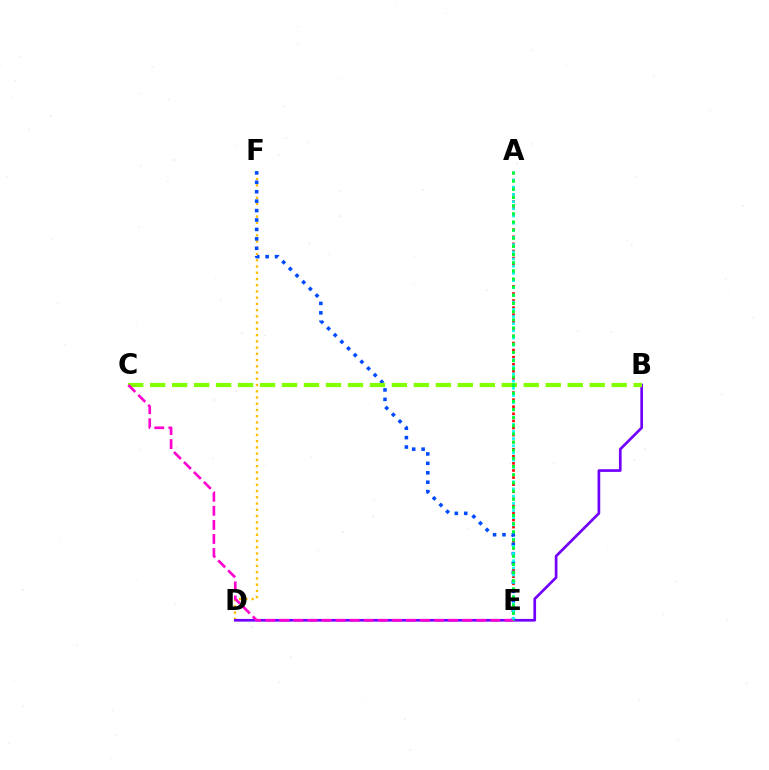{('D', 'F'): [{'color': '#ffbd00', 'line_style': 'dotted', 'thickness': 1.7}], ('B', 'D'): [{'color': '#7200ff', 'line_style': 'solid', 'thickness': 1.94}], ('A', 'E'): [{'color': '#ff0000', 'line_style': 'dotted', 'thickness': 1.92}, {'color': '#00fff6', 'line_style': 'dotted', 'thickness': 1.95}, {'color': '#00ff39', 'line_style': 'dotted', 'thickness': 2.22}], ('E', 'F'): [{'color': '#004bff', 'line_style': 'dotted', 'thickness': 2.56}], ('B', 'C'): [{'color': '#84ff00', 'line_style': 'dashed', 'thickness': 2.99}], ('C', 'E'): [{'color': '#ff00cf', 'line_style': 'dashed', 'thickness': 1.91}]}